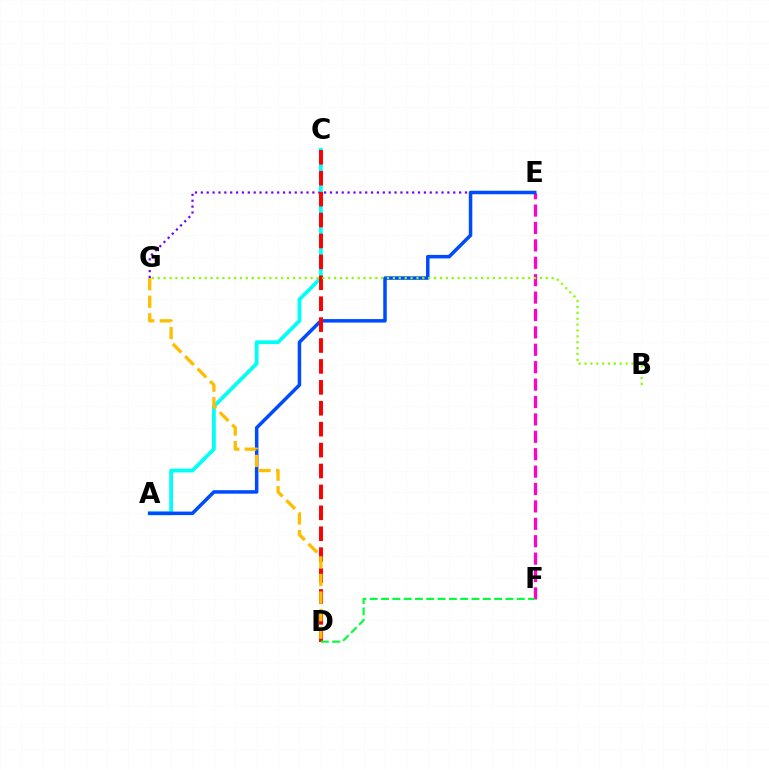{('E', 'G'): [{'color': '#7200ff', 'line_style': 'dotted', 'thickness': 1.59}], ('A', 'C'): [{'color': '#00fff6', 'line_style': 'solid', 'thickness': 2.72}], ('E', 'F'): [{'color': '#ff00cf', 'line_style': 'dashed', 'thickness': 2.36}], ('A', 'E'): [{'color': '#004bff', 'line_style': 'solid', 'thickness': 2.53}], ('C', 'D'): [{'color': '#ff0000', 'line_style': 'dashed', 'thickness': 2.84}], ('D', 'G'): [{'color': '#ffbd00', 'line_style': 'dashed', 'thickness': 2.39}], ('D', 'F'): [{'color': '#00ff39', 'line_style': 'dashed', 'thickness': 1.54}], ('B', 'G'): [{'color': '#84ff00', 'line_style': 'dotted', 'thickness': 1.6}]}